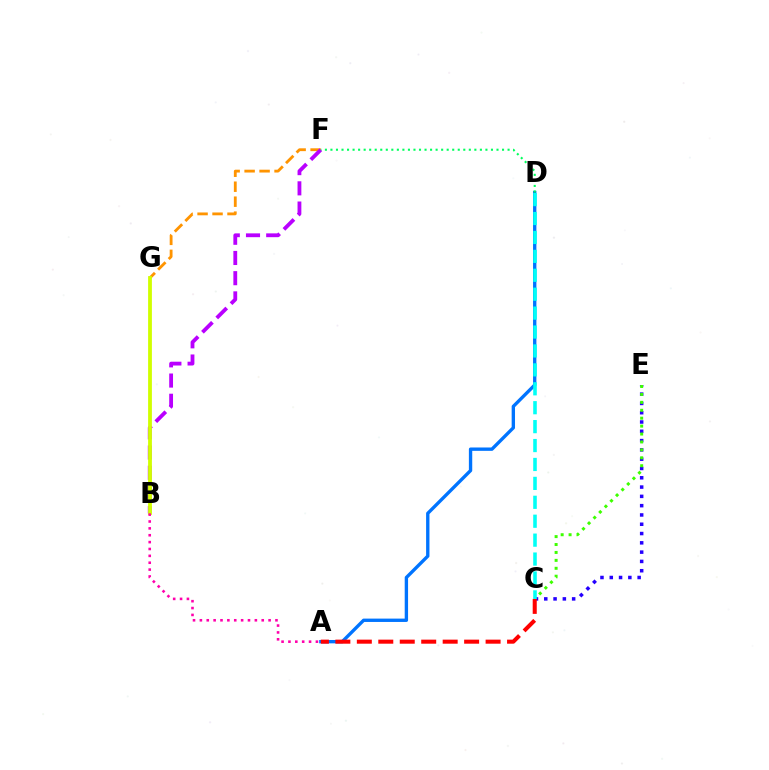{('C', 'E'): [{'color': '#2500ff', 'line_style': 'dotted', 'thickness': 2.53}, {'color': '#3dff00', 'line_style': 'dotted', 'thickness': 2.15}], ('A', 'D'): [{'color': '#0074ff', 'line_style': 'solid', 'thickness': 2.41}], ('F', 'G'): [{'color': '#ff9400', 'line_style': 'dashed', 'thickness': 2.03}], ('A', 'C'): [{'color': '#ff0000', 'line_style': 'dashed', 'thickness': 2.92}], ('B', 'F'): [{'color': '#b900ff', 'line_style': 'dashed', 'thickness': 2.75}], ('B', 'G'): [{'color': '#d1ff00', 'line_style': 'solid', 'thickness': 2.73}], ('C', 'D'): [{'color': '#00fff6', 'line_style': 'dashed', 'thickness': 2.57}], ('D', 'F'): [{'color': '#00ff5c', 'line_style': 'dotted', 'thickness': 1.5}], ('A', 'B'): [{'color': '#ff00ac', 'line_style': 'dotted', 'thickness': 1.87}]}